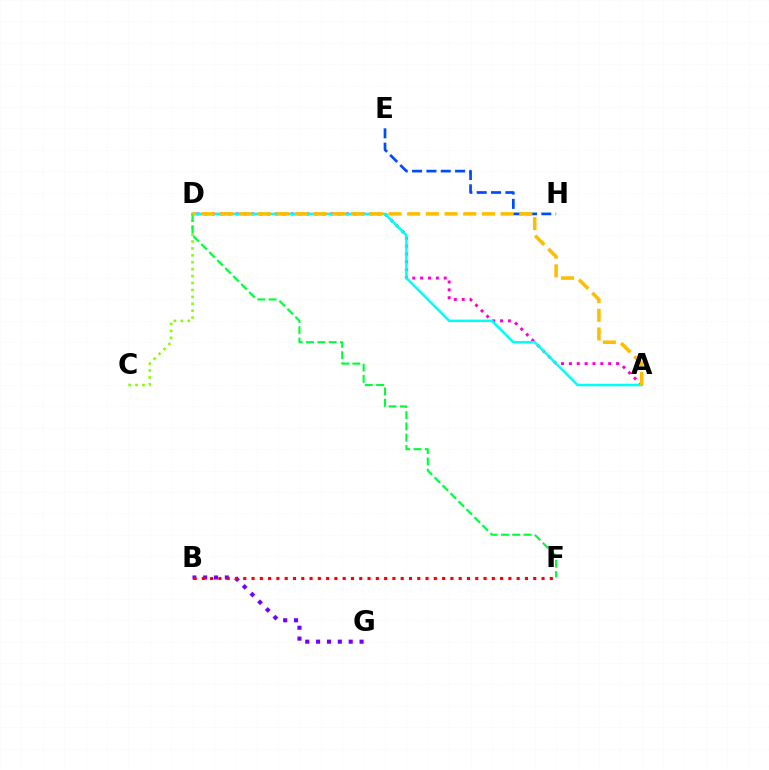{('C', 'D'): [{'color': '#84ff00', 'line_style': 'dotted', 'thickness': 1.88}], ('A', 'D'): [{'color': '#ff00cf', 'line_style': 'dotted', 'thickness': 2.14}, {'color': '#00fff6', 'line_style': 'solid', 'thickness': 1.82}, {'color': '#ffbd00', 'line_style': 'dashed', 'thickness': 2.54}], ('E', 'H'): [{'color': '#004bff', 'line_style': 'dashed', 'thickness': 1.95}], ('D', 'F'): [{'color': '#00ff39', 'line_style': 'dashed', 'thickness': 1.53}], ('B', 'G'): [{'color': '#7200ff', 'line_style': 'dotted', 'thickness': 2.95}], ('B', 'F'): [{'color': '#ff0000', 'line_style': 'dotted', 'thickness': 2.25}]}